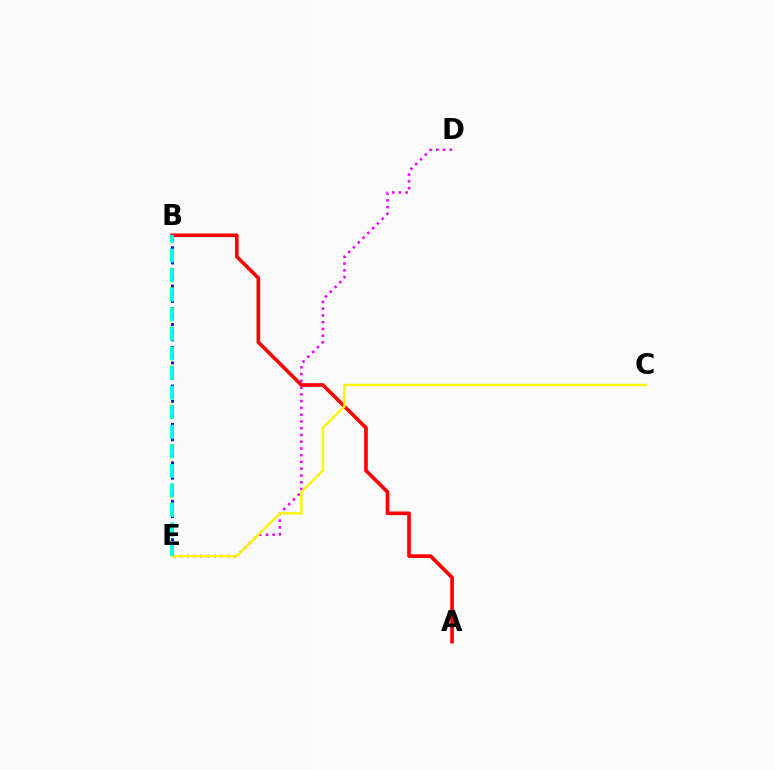{('B', 'E'): [{'color': '#08ff00', 'line_style': 'dashed', 'thickness': 2.66}, {'color': '#0010ff', 'line_style': 'dotted', 'thickness': 2.09}, {'color': '#00fff6', 'line_style': 'dashed', 'thickness': 2.66}], ('D', 'E'): [{'color': '#ee00ff', 'line_style': 'dotted', 'thickness': 1.84}], ('A', 'B'): [{'color': '#ff0000', 'line_style': 'solid', 'thickness': 2.62}], ('C', 'E'): [{'color': '#fcf500', 'line_style': 'solid', 'thickness': 1.73}]}